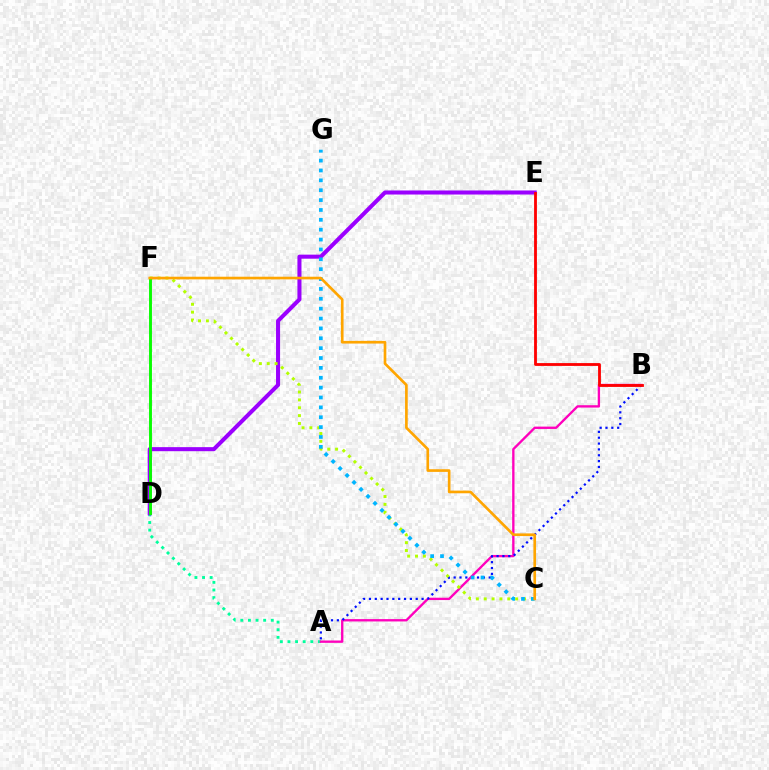{('A', 'D'): [{'color': '#00ff9d', 'line_style': 'dotted', 'thickness': 2.07}], ('A', 'B'): [{'color': '#ff00bd', 'line_style': 'solid', 'thickness': 1.69}, {'color': '#0010ff', 'line_style': 'dotted', 'thickness': 1.59}], ('D', 'E'): [{'color': '#9b00ff', 'line_style': 'solid', 'thickness': 2.91}], ('C', 'F'): [{'color': '#b3ff00', 'line_style': 'dotted', 'thickness': 2.13}, {'color': '#ffa500', 'line_style': 'solid', 'thickness': 1.92}], ('C', 'G'): [{'color': '#00b5ff', 'line_style': 'dotted', 'thickness': 2.68}], ('D', 'F'): [{'color': '#08ff00', 'line_style': 'solid', 'thickness': 2.08}], ('B', 'E'): [{'color': '#ff0000', 'line_style': 'solid', 'thickness': 2.03}]}